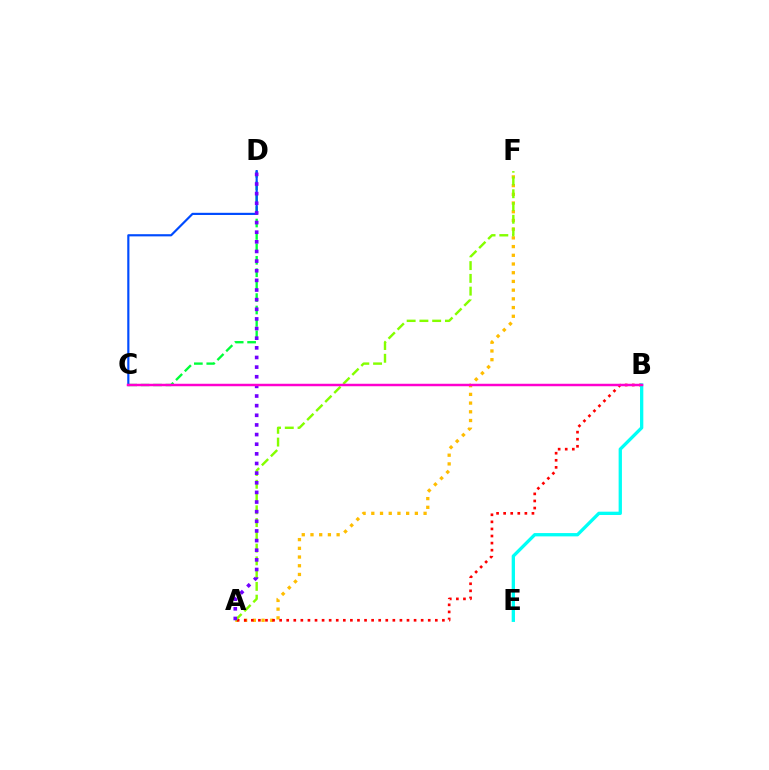{('A', 'F'): [{'color': '#ffbd00', 'line_style': 'dotted', 'thickness': 2.37}, {'color': '#84ff00', 'line_style': 'dashed', 'thickness': 1.73}], ('A', 'B'): [{'color': '#ff0000', 'line_style': 'dotted', 'thickness': 1.92}], ('C', 'D'): [{'color': '#00ff39', 'line_style': 'dashed', 'thickness': 1.69}, {'color': '#004bff', 'line_style': 'solid', 'thickness': 1.56}], ('B', 'E'): [{'color': '#00fff6', 'line_style': 'solid', 'thickness': 2.38}], ('A', 'D'): [{'color': '#7200ff', 'line_style': 'dotted', 'thickness': 2.62}], ('B', 'C'): [{'color': '#ff00cf', 'line_style': 'solid', 'thickness': 1.79}]}